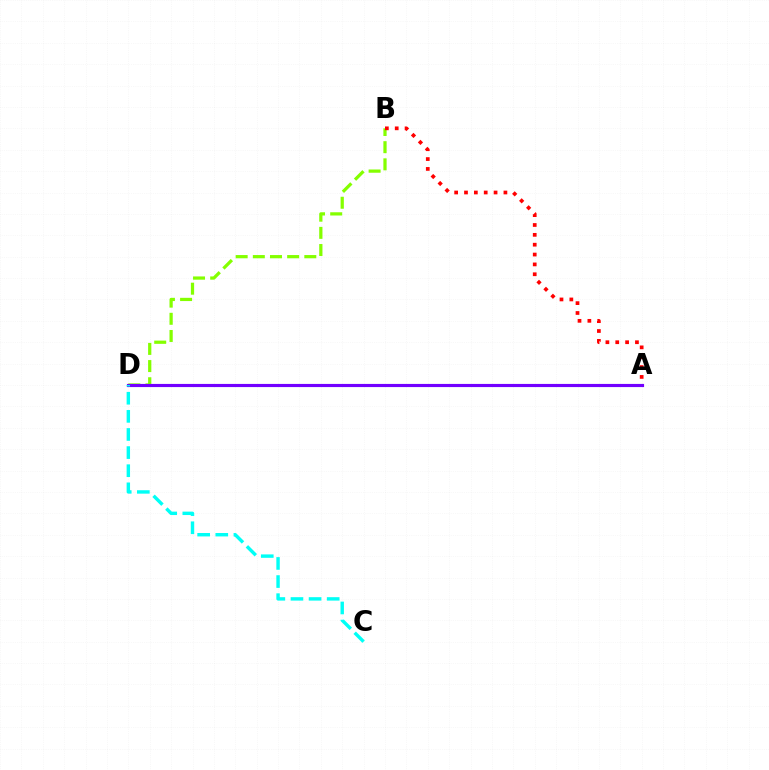{('B', 'D'): [{'color': '#84ff00', 'line_style': 'dashed', 'thickness': 2.33}], ('A', 'B'): [{'color': '#ff0000', 'line_style': 'dotted', 'thickness': 2.68}], ('A', 'D'): [{'color': '#7200ff', 'line_style': 'solid', 'thickness': 2.27}], ('C', 'D'): [{'color': '#00fff6', 'line_style': 'dashed', 'thickness': 2.46}]}